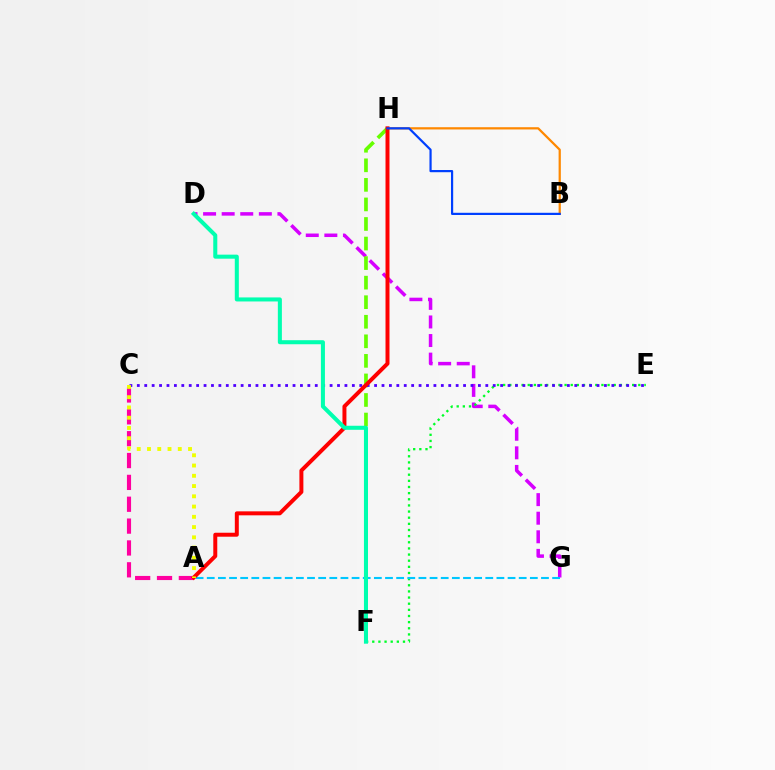{('D', 'G'): [{'color': '#d600ff', 'line_style': 'dashed', 'thickness': 2.52}], ('E', 'F'): [{'color': '#00ff27', 'line_style': 'dotted', 'thickness': 1.67}], ('A', 'G'): [{'color': '#00c7ff', 'line_style': 'dashed', 'thickness': 1.51}], ('A', 'C'): [{'color': '#ff00a0', 'line_style': 'dashed', 'thickness': 2.97}, {'color': '#eeff00', 'line_style': 'dotted', 'thickness': 2.79}], ('F', 'H'): [{'color': '#66ff00', 'line_style': 'dashed', 'thickness': 2.66}], ('B', 'H'): [{'color': '#ff8800', 'line_style': 'solid', 'thickness': 1.61}, {'color': '#003fff', 'line_style': 'solid', 'thickness': 1.58}], ('C', 'E'): [{'color': '#4f00ff', 'line_style': 'dotted', 'thickness': 2.01}], ('A', 'H'): [{'color': '#ff0000', 'line_style': 'solid', 'thickness': 2.86}], ('D', 'F'): [{'color': '#00ffaf', 'line_style': 'solid', 'thickness': 2.91}]}